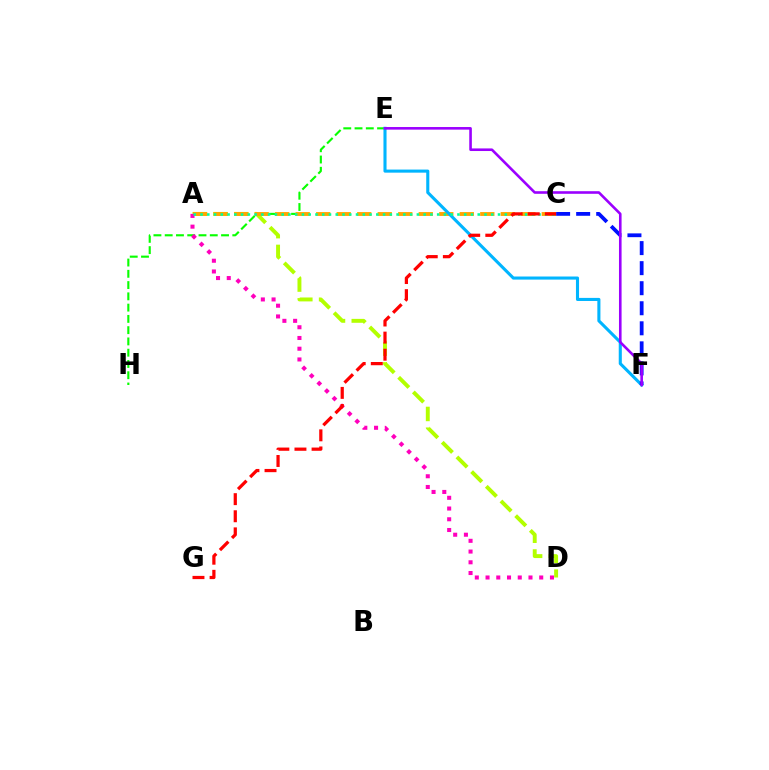{('A', 'D'): [{'color': '#b3ff00', 'line_style': 'dashed', 'thickness': 2.82}, {'color': '#ff00bd', 'line_style': 'dotted', 'thickness': 2.92}], ('E', 'H'): [{'color': '#08ff00', 'line_style': 'dashed', 'thickness': 1.53}], ('A', 'C'): [{'color': '#ffa500', 'line_style': 'dashed', 'thickness': 2.79}, {'color': '#00ff9d', 'line_style': 'dotted', 'thickness': 1.84}], ('E', 'F'): [{'color': '#00b5ff', 'line_style': 'solid', 'thickness': 2.22}, {'color': '#9b00ff', 'line_style': 'solid', 'thickness': 1.87}], ('C', 'F'): [{'color': '#0010ff', 'line_style': 'dashed', 'thickness': 2.72}], ('C', 'G'): [{'color': '#ff0000', 'line_style': 'dashed', 'thickness': 2.32}]}